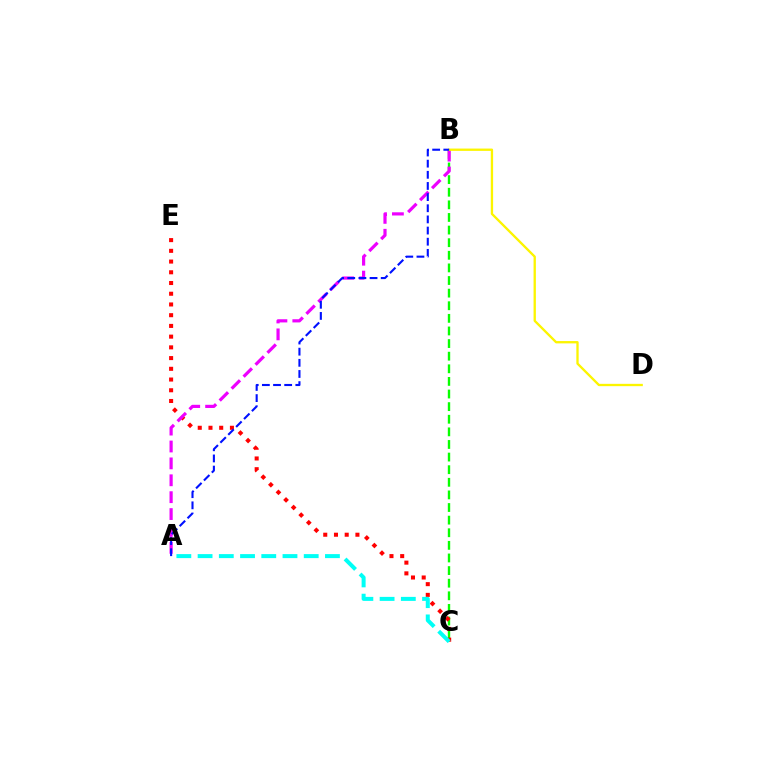{('B', 'C'): [{'color': '#08ff00', 'line_style': 'dashed', 'thickness': 1.71}], ('C', 'E'): [{'color': '#ff0000', 'line_style': 'dotted', 'thickness': 2.91}], ('A', 'B'): [{'color': '#ee00ff', 'line_style': 'dashed', 'thickness': 2.3}, {'color': '#0010ff', 'line_style': 'dashed', 'thickness': 1.51}], ('B', 'D'): [{'color': '#fcf500', 'line_style': 'solid', 'thickness': 1.67}], ('A', 'C'): [{'color': '#00fff6', 'line_style': 'dashed', 'thickness': 2.88}]}